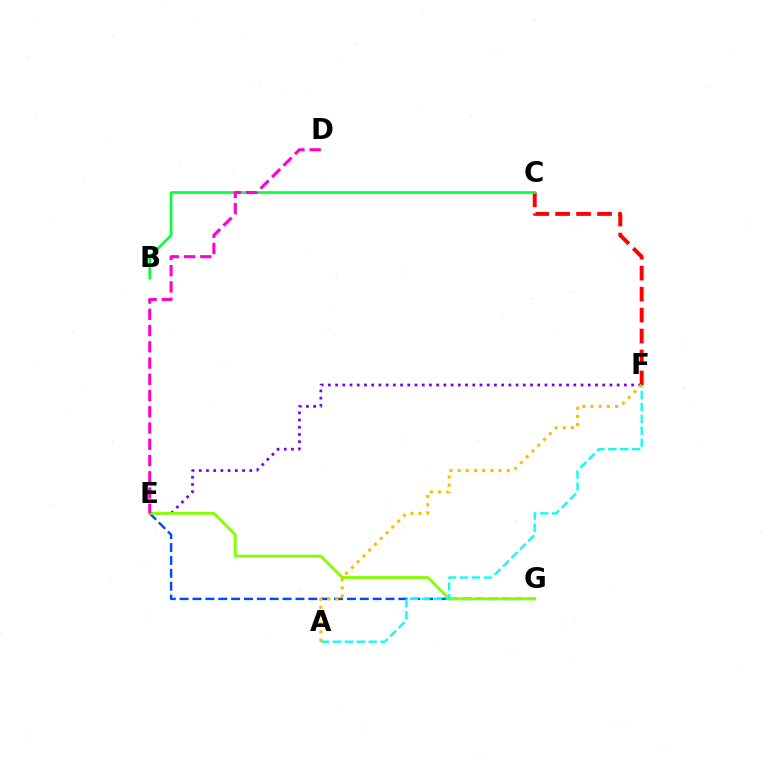{('E', 'G'): [{'color': '#004bff', 'line_style': 'dashed', 'thickness': 1.75}, {'color': '#84ff00', 'line_style': 'solid', 'thickness': 2.04}], ('E', 'F'): [{'color': '#7200ff', 'line_style': 'dotted', 'thickness': 1.96}], ('C', 'F'): [{'color': '#ff0000', 'line_style': 'dashed', 'thickness': 2.85}], ('A', 'F'): [{'color': '#ffbd00', 'line_style': 'dotted', 'thickness': 2.23}, {'color': '#00fff6', 'line_style': 'dashed', 'thickness': 1.62}], ('B', 'C'): [{'color': '#00ff39', 'line_style': 'solid', 'thickness': 1.87}], ('D', 'E'): [{'color': '#ff00cf', 'line_style': 'dashed', 'thickness': 2.21}]}